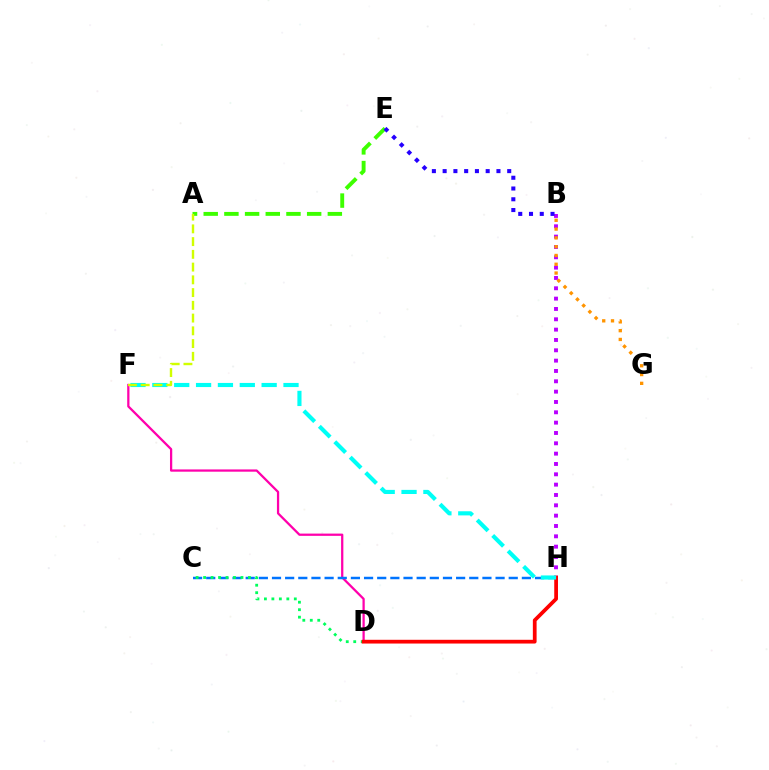{('B', 'H'): [{'color': '#b900ff', 'line_style': 'dotted', 'thickness': 2.81}], ('D', 'F'): [{'color': '#ff00ac', 'line_style': 'solid', 'thickness': 1.63}], ('C', 'H'): [{'color': '#0074ff', 'line_style': 'dashed', 'thickness': 1.79}], ('C', 'D'): [{'color': '#00ff5c', 'line_style': 'dotted', 'thickness': 2.03}], ('D', 'H'): [{'color': '#ff0000', 'line_style': 'solid', 'thickness': 2.7}], ('B', 'G'): [{'color': '#ff9400', 'line_style': 'dotted', 'thickness': 2.39}], ('F', 'H'): [{'color': '#00fff6', 'line_style': 'dashed', 'thickness': 2.97}], ('A', 'E'): [{'color': '#3dff00', 'line_style': 'dashed', 'thickness': 2.81}], ('A', 'F'): [{'color': '#d1ff00', 'line_style': 'dashed', 'thickness': 1.73}], ('B', 'E'): [{'color': '#2500ff', 'line_style': 'dotted', 'thickness': 2.92}]}